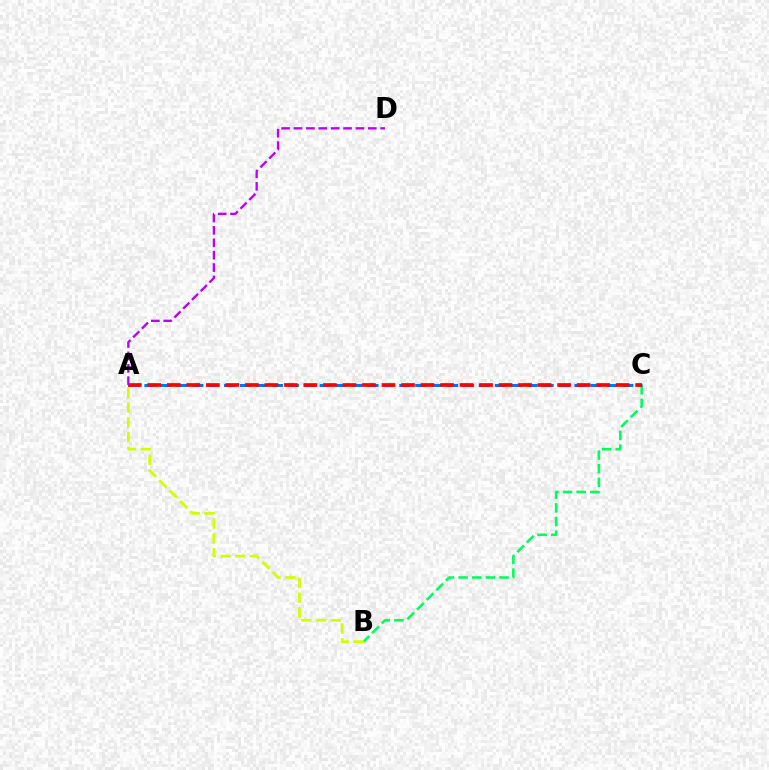{('B', 'C'): [{'color': '#00ff5c', 'line_style': 'dashed', 'thickness': 1.85}], ('A', 'C'): [{'color': '#0074ff', 'line_style': 'dashed', 'thickness': 2.16}, {'color': '#ff0000', 'line_style': 'dashed', 'thickness': 2.65}], ('A', 'D'): [{'color': '#b900ff', 'line_style': 'dashed', 'thickness': 1.68}], ('A', 'B'): [{'color': '#d1ff00', 'line_style': 'dashed', 'thickness': 2.0}]}